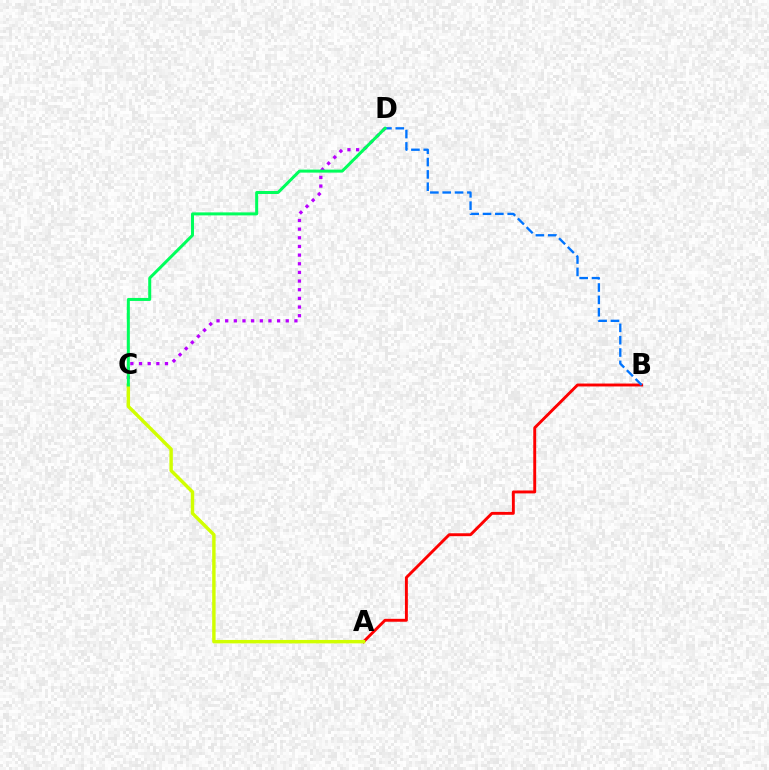{('A', 'B'): [{'color': '#ff0000', 'line_style': 'solid', 'thickness': 2.1}], ('C', 'D'): [{'color': '#b900ff', 'line_style': 'dotted', 'thickness': 2.35}, {'color': '#00ff5c', 'line_style': 'solid', 'thickness': 2.16}], ('B', 'D'): [{'color': '#0074ff', 'line_style': 'dashed', 'thickness': 1.68}], ('A', 'C'): [{'color': '#d1ff00', 'line_style': 'solid', 'thickness': 2.47}]}